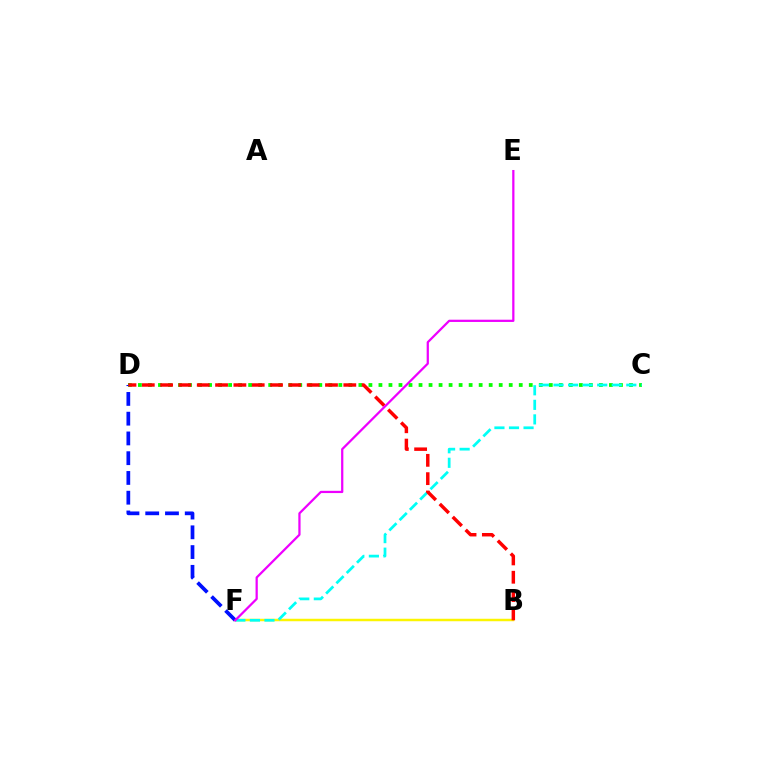{('C', 'D'): [{'color': '#08ff00', 'line_style': 'dotted', 'thickness': 2.72}], ('B', 'F'): [{'color': '#fcf500', 'line_style': 'solid', 'thickness': 1.78}], ('D', 'F'): [{'color': '#0010ff', 'line_style': 'dashed', 'thickness': 2.68}], ('C', 'F'): [{'color': '#00fff6', 'line_style': 'dashed', 'thickness': 1.98}], ('B', 'D'): [{'color': '#ff0000', 'line_style': 'dashed', 'thickness': 2.49}], ('E', 'F'): [{'color': '#ee00ff', 'line_style': 'solid', 'thickness': 1.61}]}